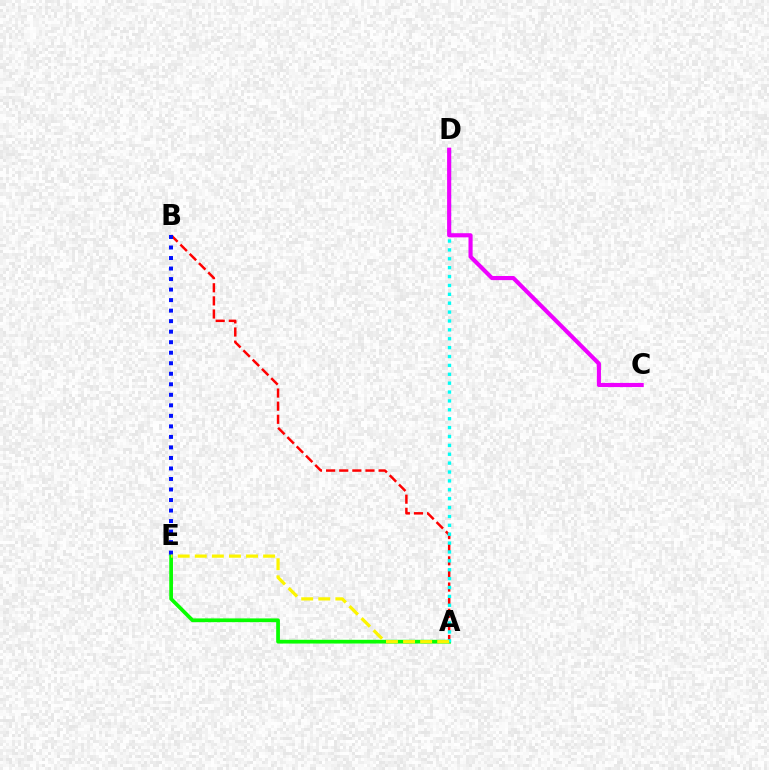{('A', 'E'): [{'color': '#08ff00', 'line_style': 'solid', 'thickness': 2.69}, {'color': '#fcf500', 'line_style': 'dashed', 'thickness': 2.32}], ('A', 'B'): [{'color': '#ff0000', 'line_style': 'dashed', 'thickness': 1.78}], ('B', 'E'): [{'color': '#0010ff', 'line_style': 'dotted', 'thickness': 2.86}], ('A', 'D'): [{'color': '#00fff6', 'line_style': 'dotted', 'thickness': 2.41}], ('C', 'D'): [{'color': '#ee00ff', 'line_style': 'solid', 'thickness': 2.97}]}